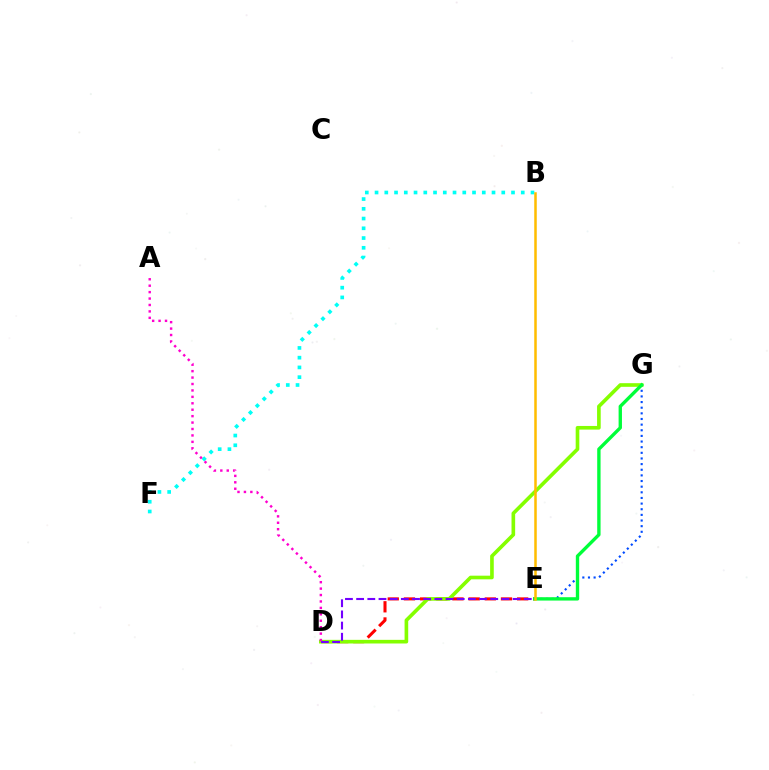{('D', 'E'): [{'color': '#ff0000', 'line_style': 'dashed', 'thickness': 2.2}, {'color': '#7200ff', 'line_style': 'dashed', 'thickness': 1.52}], ('D', 'G'): [{'color': '#84ff00', 'line_style': 'solid', 'thickness': 2.62}], ('B', 'F'): [{'color': '#00fff6', 'line_style': 'dotted', 'thickness': 2.65}], ('E', 'G'): [{'color': '#004bff', 'line_style': 'dotted', 'thickness': 1.53}, {'color': '#00ff39', 'line_style': 'solid', 'thickness': 2.42}], ('A', 'D'): [{'color': '#ff00cf', 'line_style': 'dotted', 'thickness': 1.75}], ('B', 'E'): [{'color': '#ffbd00', 'line_style': 'solid', 'thickness': 1.81}]}